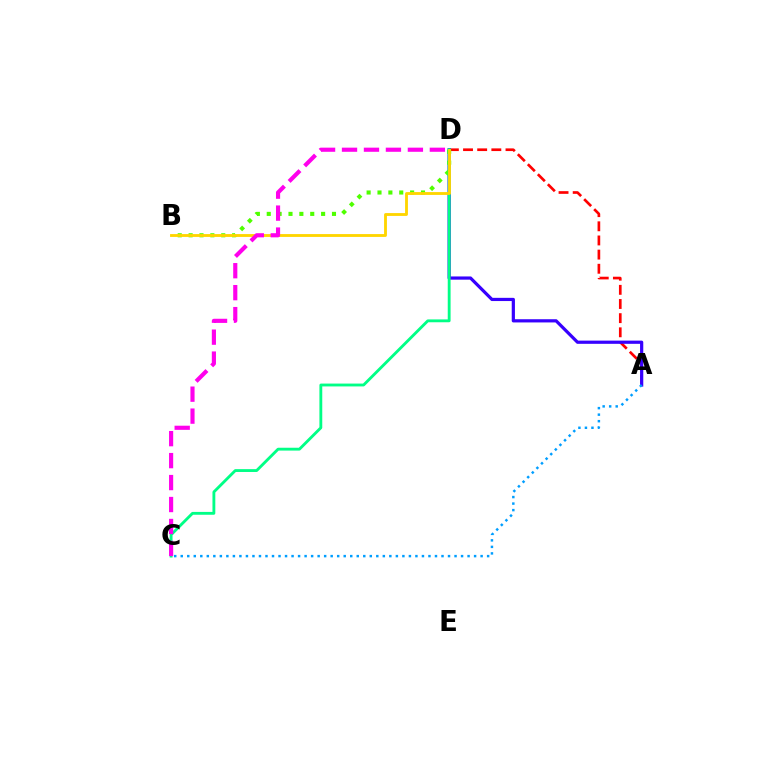{('A', 'D'): [{'color': '#ff0000', 'line_style': 'dashed', 'thickness': 1.92}, {'color': '#3700ff', 'line_style': 'solid', 'thickness': 2.31}], ('B', 'D'): [{'color': '#4fff00', 'line_style': 'dotted', 'thickness': 2.95}, {'color': '#ffd500', 'line_style': 'solid', 'thickness': 2.05}], ('C', 'D'): [{'color': '#00ff86', 'line_style': 'solid', 'thickness': 2.05}, {'color': '#ff00ed', 'line_style': 'dashed', 'thickness': 2.98}], ('A', 'C'): [{'color': '#009eff', 'line_style': 'dotted', 'thickness': 1.77}]}